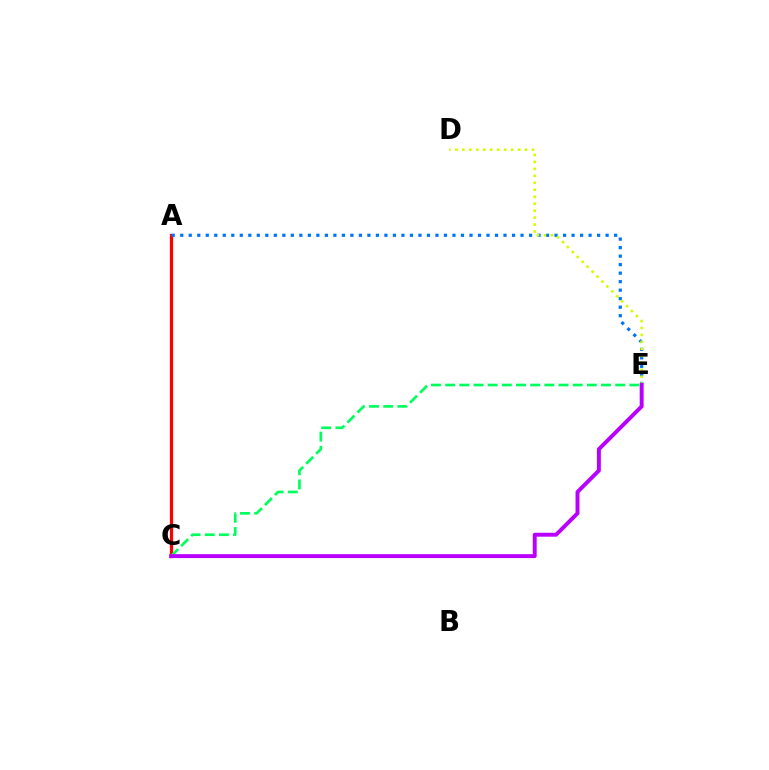{('A', 'C'): [{'color': '#ff0000', 'line_style': 'solid', 'thickness': 2.32}], ('A', 'E'): [{'color': '#0074ff', 'line_style': 'dotted', 'thickness': 2.31}], ('C', 'E'): [{'color': '#00ff5c', 'line_style': 'dashed', 'thickness': 1.92}, {'color': '#b900ff', 'line_style': 'solid', 'thickness': 2.83}], ('D', 'E'): [{'color': '#d1ff00', 'line_style': 'dotted', 'thickness': 1.89}]}